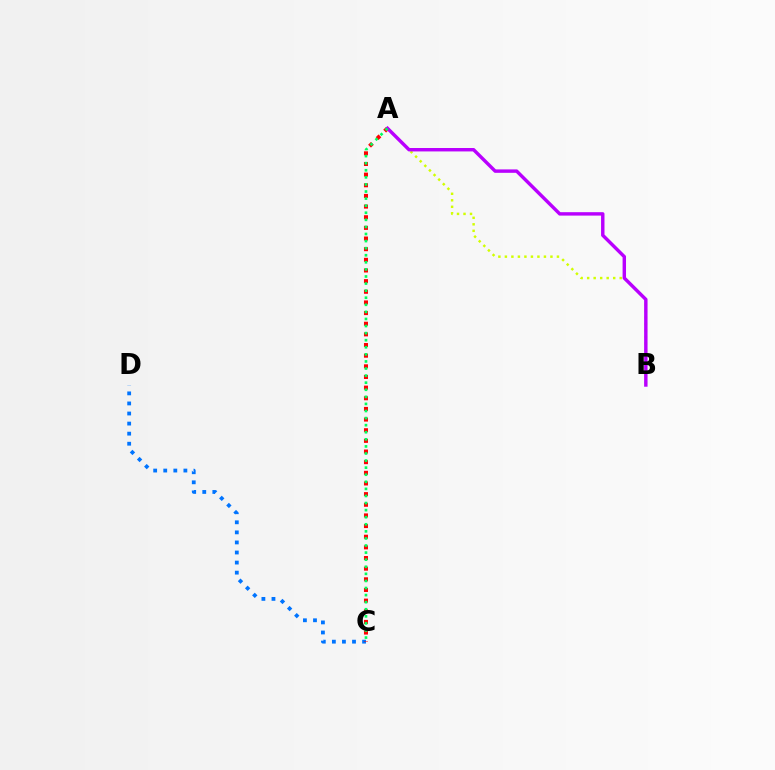{('A', 'B'): [{'color': '#d1ff00', 'line_style': 'dotted', 'thickness': 1.77}, {'color': '#b900ff', 'line_style': 'solid', 'thickness': 2.46}], ('C', 'D'): [{'color': '#0074ff', 'line_style': 'dotted', 'thickness': 2.74}], ('A', 'C'): [{'color': '#ff0000', 'line_style': 'dotted', 'thickness': 2.89}, {'color': '#00ff5c', 'line_style': 'dotted', 'thickness': 1.92}]}